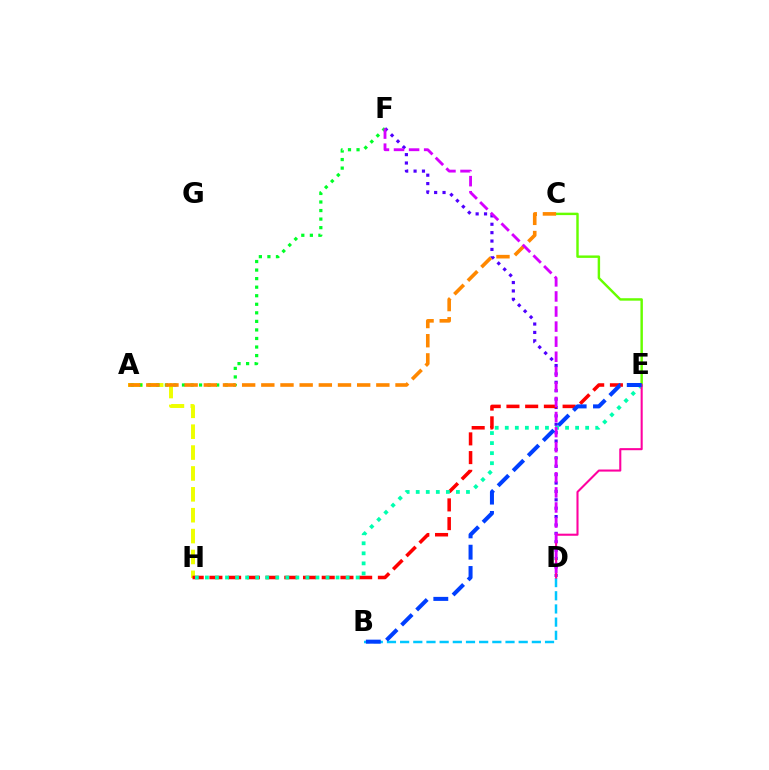{('C', 'E'): [{'color': '#66ff00', 'line_style': 'solid', 'thickness': 1.76}], ('A', 'H'): [{'color': '#eeff00', 'line_style': 'dashed', 'thickness': 2.84}], ('D', 'F'): [{'color': '#4f00ff', 'line_style': 'dotted', 'thickness': 2.28}, {'color': '#d600ff', 'line_style': 'dashed', 'thickness': 2.05}], ('E', 'H'): [{'color': '#ff0000', 'line_style': 'dashed', 'thickness': 2.54}, {'color': '#00ffaf', 'line_style': 'dotted', 'thickness': 2.73}], ('A', 'F'): [{'color': '#00ff27', 'line_style': 'dotted', 'thickness': 2.32}], ('B', 'D'): [{'color': '#00c7ff', 'line_style': 'dashed', 'thickness': 1.79}], ('A', 'C'): [{'color': '#ff8800', 'line_style': 'dashed', 'thickness': 2.6}], ('D', 'E'): [{'color': '#ff00a0', 'line_style': 'solid', 'thickness': 1.5}], ('B', 'E'): [{'color': '#003fff', 'line_style': 'dashed', 'thickness': 2.89}]}